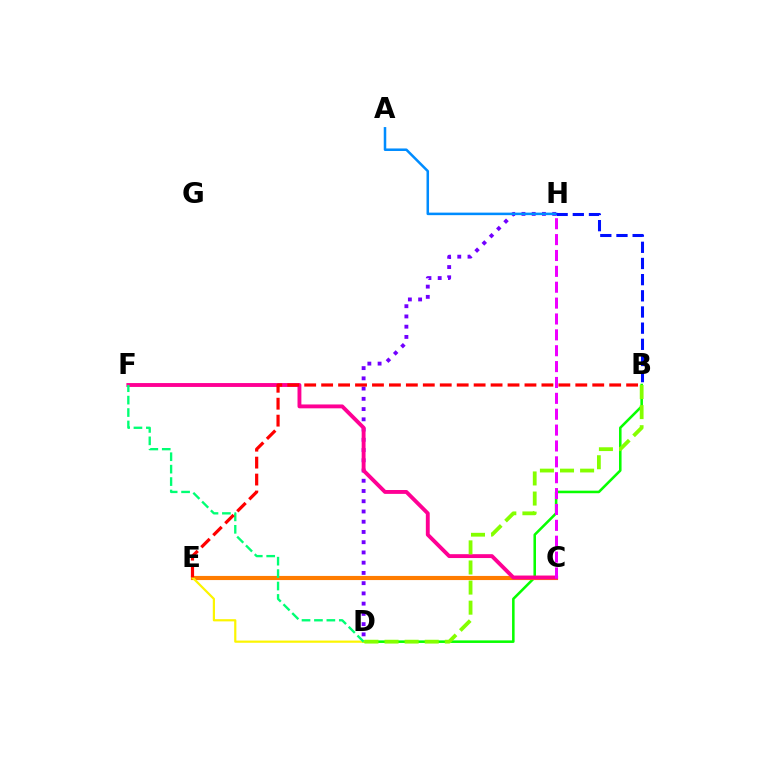{('B', 'D'): [{'color': '#08ff00', 'line_style': 'solid', 'thickness': 1.84}, {'color': '#84ff00', 'line_style': 'dashed', 'thickness': 2.73}], ('C', 'E'): [{'color': '#00fff6', 'line_style': 'dashed', 'thickness': 2.01}, {'color': '#ff7c00', 'line_style': 'solid', 'thickness': 2.97}], ('D', 'H'): [{'color': '#7200ff', 'line_style': 'dotted', 'thickness': 2.78}], ('A', 'H'): [{'color': '#008cff', 'line_style': 'solid', 'thickness': 1.82}], ('C', 'F'): [{'color': '#ff0094', 'line_style': 'solid', 'thickness': 2.79}], ('D', 'E'): [{'color': '#fcf500', 'line_style': 'solid', 'thickness': 1.58}], ('D', 'F'): [{'color': '#00ff74', 'line_style': 'dashed', 'thickness': 1.69}], ('B', 'H'): [{'color': '#0010ff', 'line_style': 'dashed', 'thickness': 2.2}], ('B', 'E'): [{'color': '#ff0000', 'line_style': 'dashed', 'thickness': 2.3}], ('C', 'H'): [{'color': '#ee00ff', 'line_style': 'dashed', 'thickness': 2.16}]}